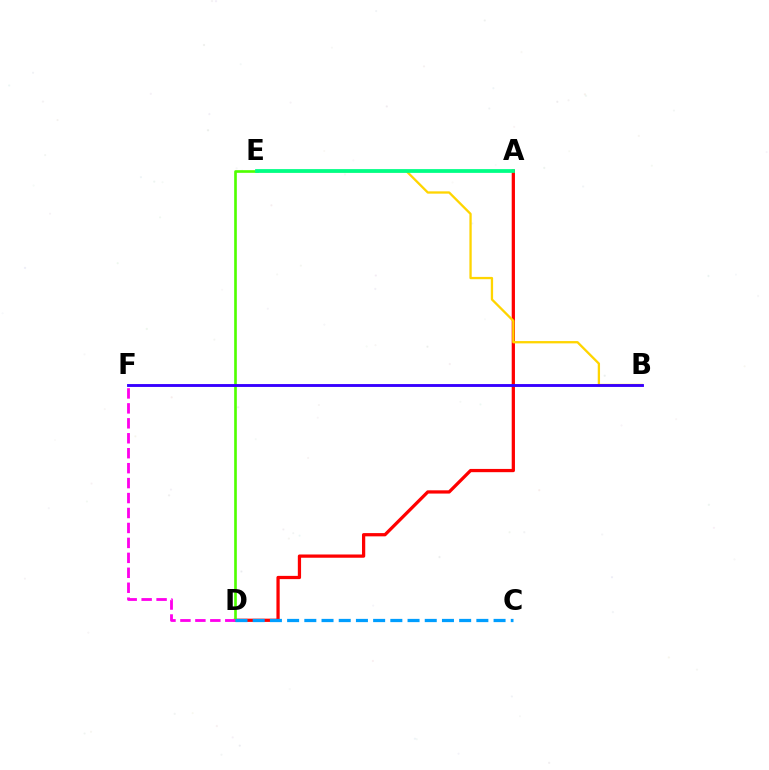{('A', 'D'): [{'color': '#ff0000', 'line_style': 'solid', 'thickness': 2.34}], ('D', 'E'): [{'color': '#4fff00', 'line_style': 'solid', 'thickness': 1.91}], ('D', 'F'): [{'color': '#ff00ed', 'line_style': 'dashed', 'thickness': 2.03}], ('B', 'E'): [{'color': '#ffd500', 'line_style': 'solid', 'thickness': 1.66}], ('C', 'D'): [{'color': '#009eff', 'line_style': 'dashed', 'thickness': 2.34}], ('A', 'E'): [{'color': '#00ff86', 'line_style': 'solid', 'thickness': 2.71}], ('B', 'F'): [{'color': '#3700ff', 'line_style': 'solid', 'thickness': 2.07}]}